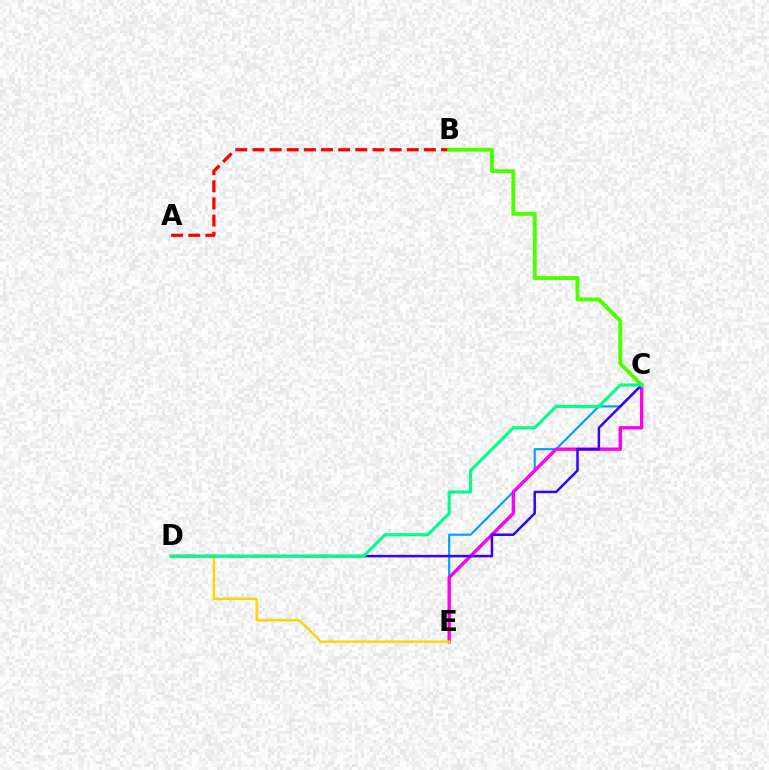{('C', 'E'): [{'color': '#009eff', 'line_style': 'solid', 'thickness': 1.54}, {'color': '#ff00ed', 'line_style': 'solid', 'thickness': 2.42}], ('A', 'B'): [{'color': '#ff0000', 'line_style': 'dashed', 'thickness': 2.33}], ('D', 'E'): [{'color': '#ffd500', 'line_style': 'solid', 'thickness': 1.73}], ('C', 'D'): [{'color': '#3700ff', 'line_style': 'solid', 'thickness': 1.8}, {'color': '#00ff86', 'line_style': 'solid', 'thickness': 2.24}], ('B', 'C'): [{'color': '#4fff00', 'line_style': 'solid', 'thickness': 2.79}]}